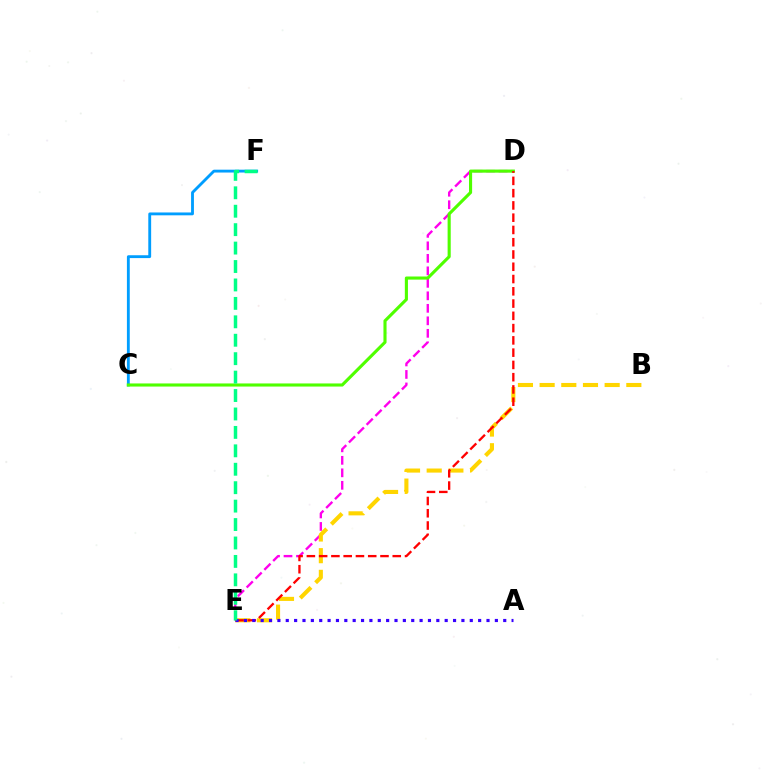{('D', 'E'): [{'color': '#ff00ed', 'line_style': 'dashed', 'thickness': 1.7}, {'color': '#ff0000', 'line_style': 'dashed', 'thickness': 1.67}], ('C', 'F'): [{'color': '#009eff', 'line_style': 'solid', 'thickness': 2.05}], ('B', 'E'): [{'color': '#ffd500', 'line_style': 'dashed', 'thickness': 2.94}], ('C', 'D'): [{'color': '#4fff00', 'line_style': 'solid', 'thickness': 2.24}], ('A', 'E'): [{'color': '#3700ff', 'line_style': 'dotted', 'thickness': 2.27}], ('E', 'F'): [{'color': '#00ff86', 'line_style': 'dashed', 'thickness': 2.5}]}